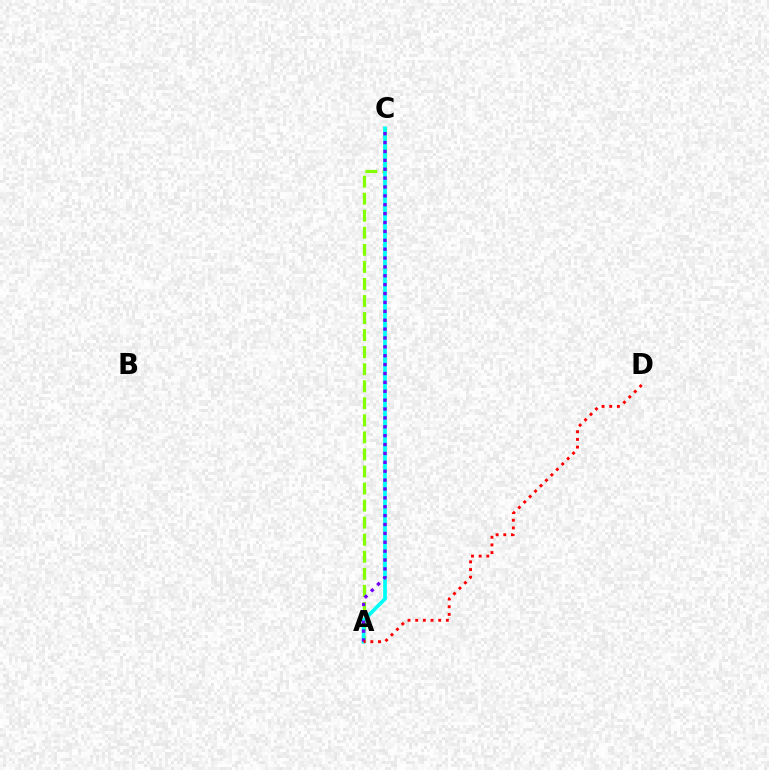{('A', 'C'): [{'color': '#84ff00', 'line_style': 'dashed', 'thickness': 2.32}, {'color': '#00fff6', 'line_style': 'solid', 'thickness': 2.68}, {'color': '#7200ff', 'line_style': 'dotted', 'thickness': 2.41}], ('A', 'D'): [{'color': '#ff0000', 'line_style': 'dotted', 'thickness': 2.08}]}